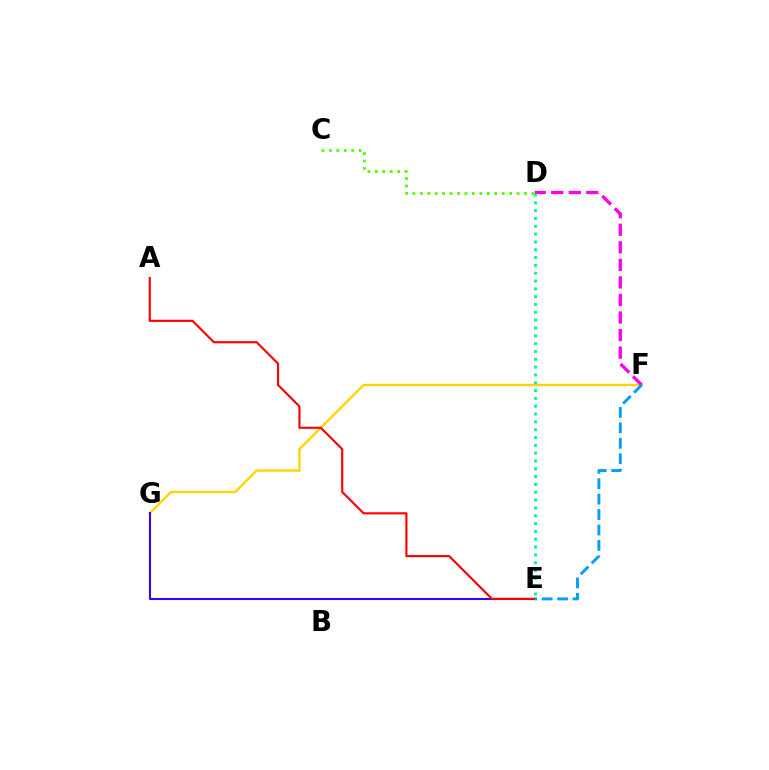{('F', 'G'): [{'color': '#ffd500', 'line_style': 'solid', 'thickness': 1.69}], ('D', 'F'): [{'color': '#ff00ed', 'line_style': 'dashed', 'thickness': 2.38}], ('C', 'D'): [{'color': '#4fff00', 'line_style': 'dotted', 'thickness': 2.02}], ('D', 'E'): [{'color': '#00ff86', 'line_style': 'dotted', 'thickness': 2.13}], ('E', 'G'): [{'color': '#3700ff', 'line_style': 'solid', 'thickness': 1.51}], ('A', 'E'): [{'color': '#ff0000', 'line_style': 'solid', 'thickness': 1.54}], ('E', 'F'): [{'color': '#009eff', 'line_style': 'dashed', 'thickness': 2.1}]}